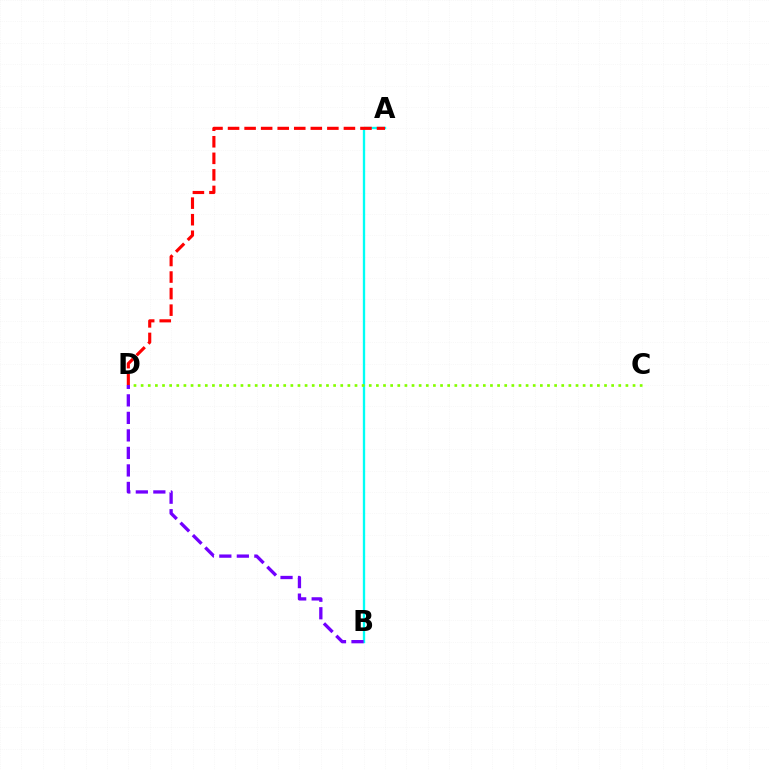{('A', 'B'): [{'color': '#00fff6', 'line_style': 'solid', 'thickness': 1.68}], ('C', 'D'): [{'color': '#84ff00', 'line_style': 'dotted', 'thickness': 1.94}], ('B', 'D'): [{'color': '#7200ff', 'line_style': 'dashed', 'thickness': 2.38}], ('A', 'D'): [{'color': '#ff0000', 'line_style': 'dashed', 'thickness': 2.25}]}